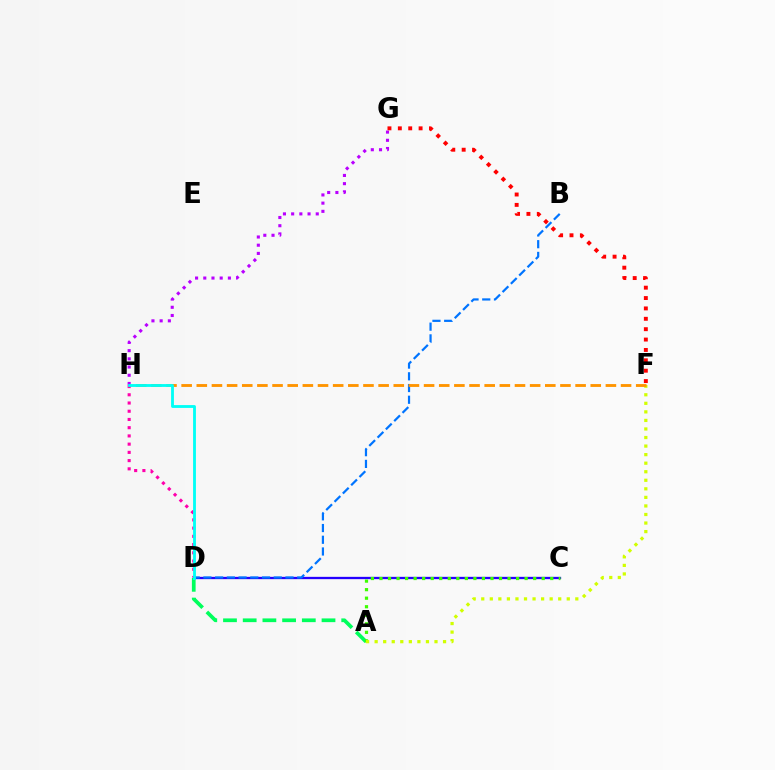{('G', 'H'): [{'color': '#b900ff', 'line_style': 'dotted', 'thickness': 2.23}], ('C', 'D'): [{'color': '#2500ff', 'line_style': 'solid', 'thickness': 1.66}], ('A', 'D'): [{'color': '#00ff5c', 'line_style': 'dashed', 'thickness': 2.68}], ('A', 'C'): [{'color': '#3dff00', 'line_style': 'dotted', 'thickness': 2.32}], ('D', 'H'): [{'color': '#ff00ac', 'line_style': 'dotted', 'thickness': 2.24}, {'color': '#00fff6', 'line_style': 'solid', 'thickness': 2.04}], ('F', 'G'): [{'color': '#ff0000', 'line_style': 'dotted', 'thickness': 2.82}], ('B', 'D'): [{'color': '#0074ff', 'line_style': 'dashed', 'thickness': 1.59}], ('A', 'F'): [{'color': '#d1ff00', 'line_style': 'dotted', 'thickness': 2.32}], ('F', 'H'): [{'color': '#ff9400', 'line_style': 'dashed', 'thickness': 2.06}]}